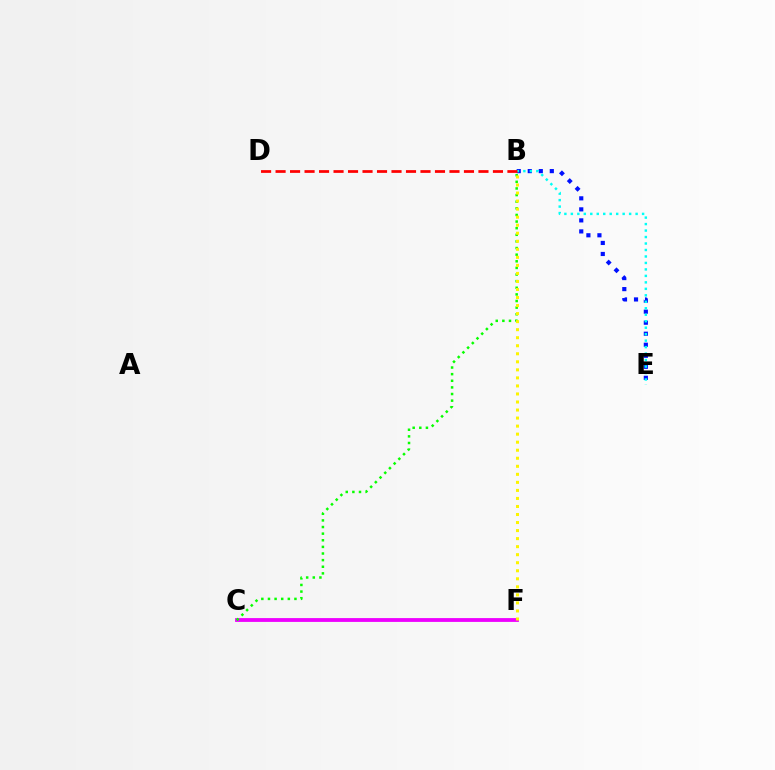{('B', 'E'): [{'color': '#0010ff', 'line_style': 'dotted', 'thickness': 2.99}, {'color': '#00fff6', 'line_style': 'dotted', 'thickness': 1.76}], ('B', 'D'): [{'color': '#ff0000', 'line_style': 'dashed', 'thickness': 1.97}], ('C', 'F'): [{'color': '#ee00ff', 'line_style': 'solid', 'thickness': 2.74}], ('B', 'C'): [{'color': '#08ff00', 'line_style': 'dotted', 'thickness': 1.8}], ('B', 'F'): [{'color': '#fcf500', 'line_style': 'dotted', 'thickness': 2.18}]}